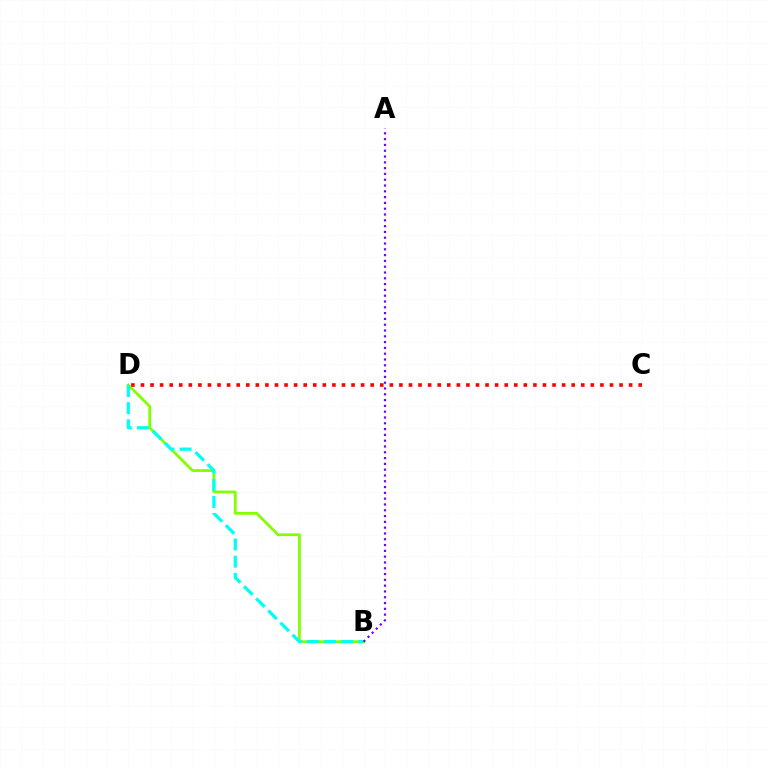{('B', 'D'): [{'color': '#84ff00', 'line_style': 'solid', 'thickness': 2.01}, {'color': '#00fff6', 'line_style': 'dashed', 'thickness': 2.33}], ('A', 'B'): [{'color': '#7200ff', 'line_style': 'dotted', 'thickness': 1.58}], ('C', 'D'): [{'color': '#ff0000', 'line_style': 'dotted', 'thickness': 2.6}]}